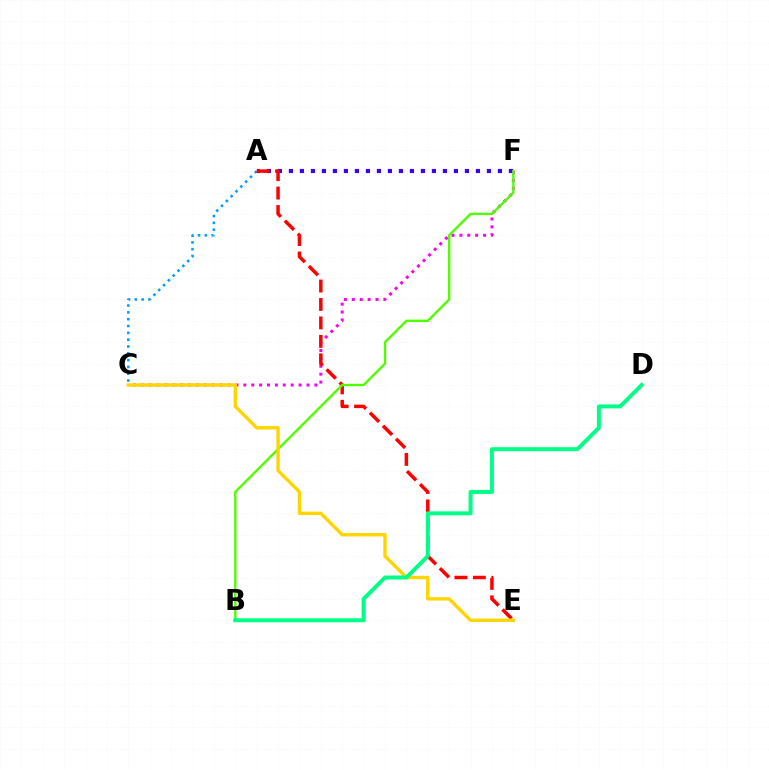{('A', 'F'): [{'color': '#3700ff', 'line_style': 'dotted', 'thickness': 2.99}], ('A', 'C'): [{'color': '#009eff', 'line_style': 'dotted', 'thickness': 1.85}], ('C', 'F'): [{'color': '#ff00ed', 'line_style': 'dotted', 'thickness': 2.14}], ('A', 'E'): [{'color': '#ff0000', 'line_style': 'dashed', 'thickness': 2.51}], ('B', 'F'): [{'color': '#4fff00', 'line_style': 'solid', 'thickness': 1.72}], ('C', 'E'): [{'color': '#ffd500', 'line_style': 'solid', 'thickness': 2.44}], ('B', 'D'): [{'color': '#00ff86', 'line_style': 'solid', 'thickness': 2.86}]}